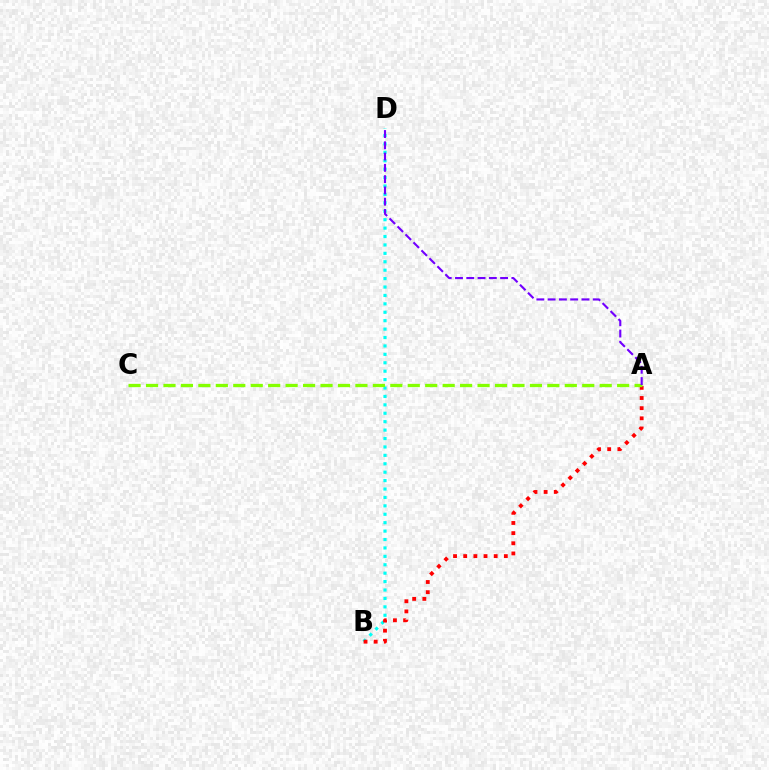{('B', 'D'): [{'color': '#00fff6', 'line_style': 'dotted', 'thickness': 2.29}], ('A', 'B'): [{'color': '#ff0000', 'line_style': 'dotted', 'thickness': 2.76}], ('A', 'C'): [{'color': '#84ff00', 'line_style': 'dashed', 'thickness': 2.37}], ('A', 'D'): [{'color': '#7200ff', 'line_style': 'dashed', 'thickness': 1.53}]}